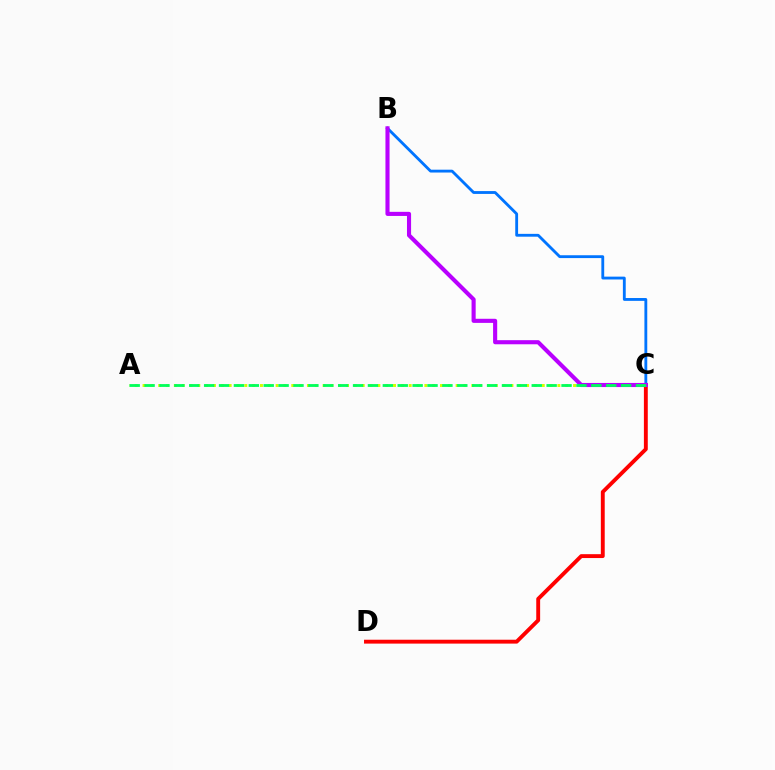{('B', 'C'): [{'color': '#0074ff', 'line_style': 'solid', 'thickness': 2.04}, {'color': '#b900ff', 'line_style': 'solid', 'thickness': 2.95}], ('C', 'D'): [{'color': '#ff0000', 'line_style': 'solid', 'thickness': 2.79}], ('A', 'C'): [{'color': '#d1ff00', 'line_style': 'dotted', 'thickness': 2.13}, {'color': '#00ff5c', 'line_style': 'dashed', 'thickness': 2.02}]}